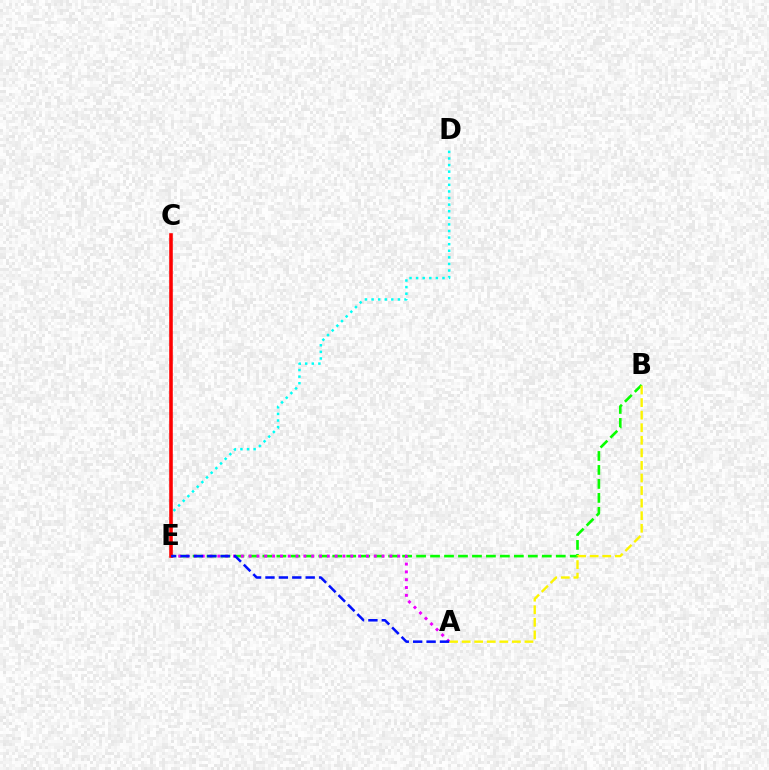{('B', 'E'): [{'color': '#08ff00', 'line_style': 'dashed', 'thickness': 1.9}], ('A', 'B'): [{'color': '#fcf500', 'line_style': 'dashed', 'thickness': 1.71}], ('D', 'E'): [{'color': '#00fff6', 'line_style': 'dotted', 'thickness': 1.79}], ('A', 'E'): [{'color': '#ee00ff', 'line_style': 'dotted', 'thickness': 2.12}, {'color': '#0010ff', 'line_style': 'dashed', 'thickness': 1.82}], ('C', 'E'): [{'color': '#ff0000', 'line_style': 'solid', 'thickness': 2.57}]}